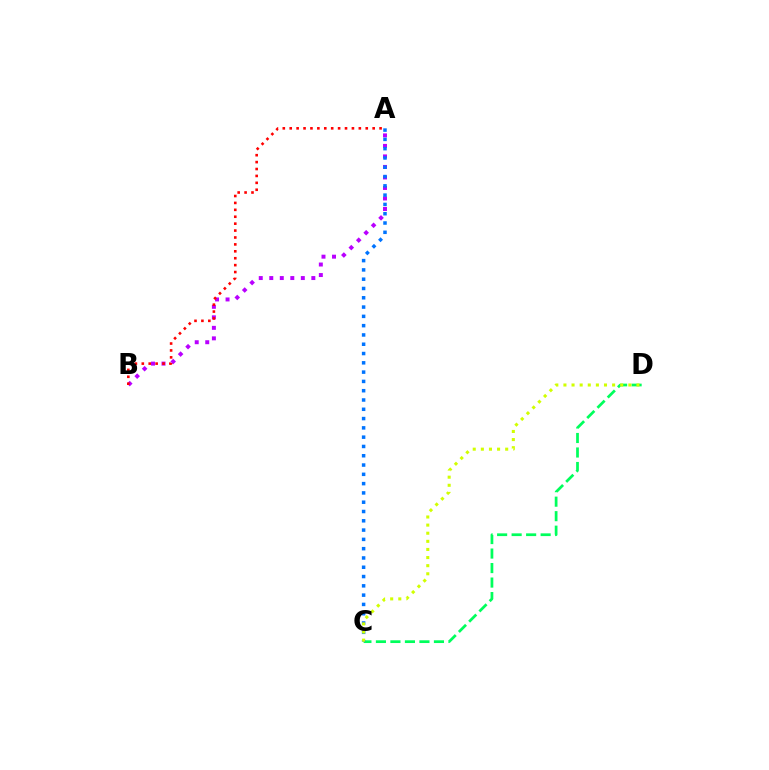{('A', 'B'): [{'color': '#b900ff', 'line_style': 'dotted', 'thickness': 2.86}, {'color': '#ff0000', 'line_style': 'dotted', 'thickness': 1.88}], ('C', 'D'): [{'color': '#00ff5c', 'line_style': 'dashed', 'thickness': 1.97}, {'color': '#d1ff00', 'line_style': 'dotted', 'thickness': 2.2}], ('A', 'C'): [{'color': '#0074ff', 'line_style': 'dotted', 'thickness': 2.52}]}